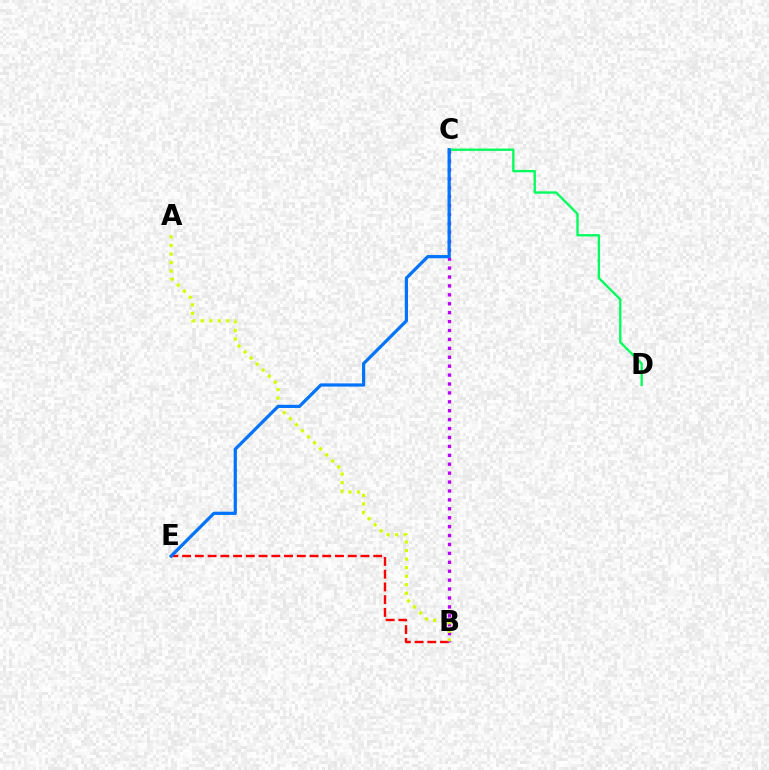{('B', 'E'): [{'color': '#ff0000', 'line_style': 'dashed', 'thickness': 1.73}], ('B', 'C'): [{'color': '#b900ff', 'line_style': 'dotted', 'thickness': 2.42}], ('C', 'D'): [{'color': '#00ff5c', 'line_style': 'solid', 'thickness': 1.69}], ('A', 'B'): [{'color': '#d1ff00', 'line_style': 'dotted', 'thickness': 2.32}], ('C', 'E'): [{'color': '#0074ff', 'line_style': 'solid', 'thickness': 2.33}]}